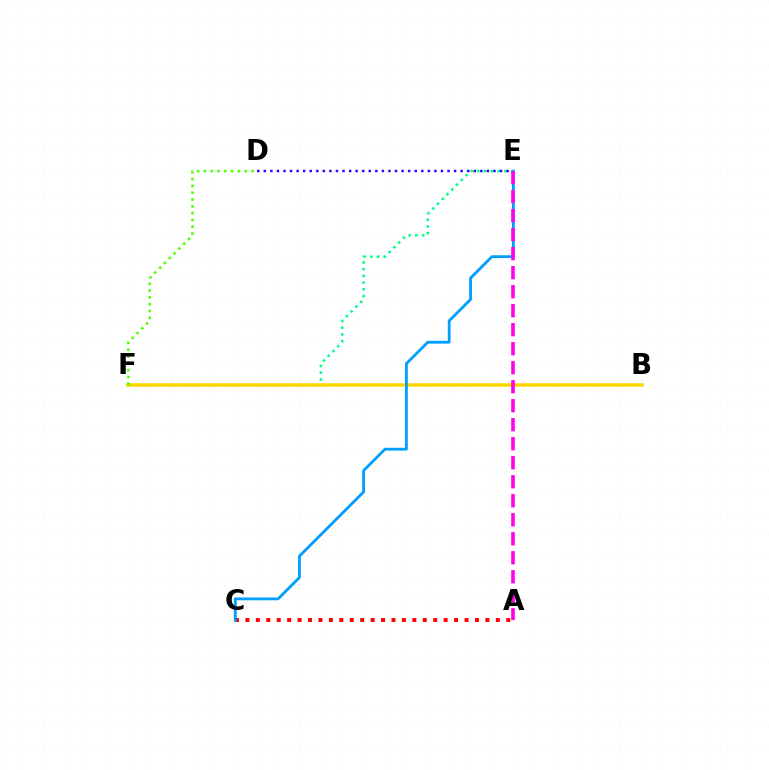{('E', 'F'): [{'color': '#00ff86', 'line_style': 'dotted', 'thickness': 1.83}], ('A', 'C'): [{'color': '#ff0000', 'line_style': 'dotted', 'thickness': 2.83}], ('D', 'E'): [{'color': '#3700ff', 'line_style': 'dotted', 'thickness': 1.78}], ('B', 'F'): [{'color': '#ffd500', 'line_style': 'solid', 'thickness': 2.53}], ('C', 'E'): [{'color': '#009eff', 'line_style': 'solid', 'thickness': 2.02}], ('A', 'E'): [{'color': '#ff00ed', 'line_style': 'dashed', 'thickness': 2.58}], ('D', 'F'): [{'color': '#4fff00', 'line_style': 'dotted', 'thickness': 1.85}]}